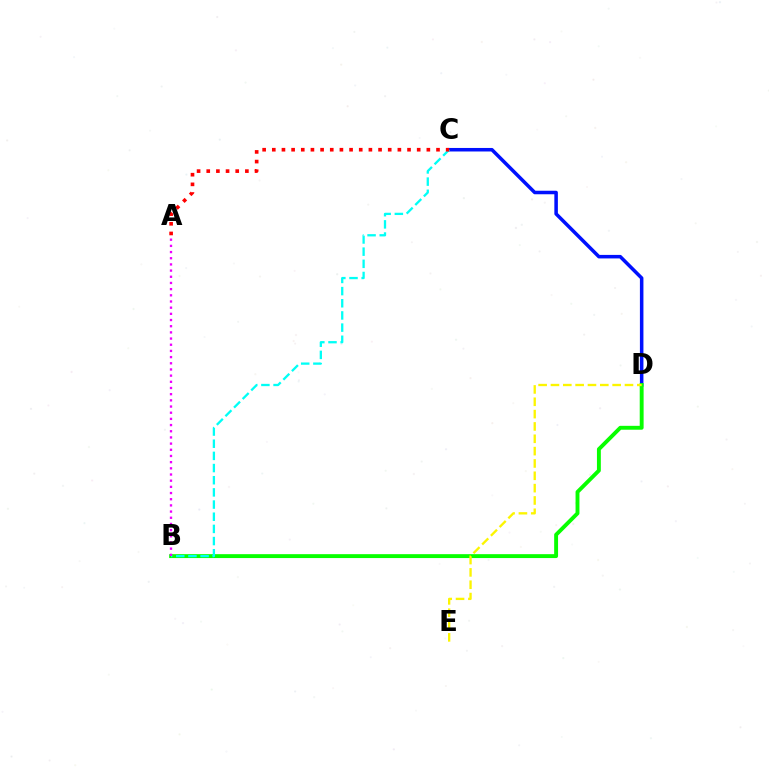{('C', 'D'): [{'color': '#0010ff', 'line_style': 'solid', 'thickness': 2.54}], ('B', 'D'): [{'color': '#08ff00', 'line_style': 'solid', 'thickness': 2.8}], ('B', 'C'): [{'color': '#00fff6', 'line_style': 'dashed', 'thickness': 1.65}], ('A', 'C'): [{'color': '#ff0000', 'line_style': 'dotted', 'thickness': 2.62}], ('A', 'B'): [{'color': '#ee00ff', 'line_style': 'dotted', 'thickness': 1.68}], ('D', 'E'): [{'color': '#fcf500', 'line_style': 'dashed', 'thickness': 1.68}]}